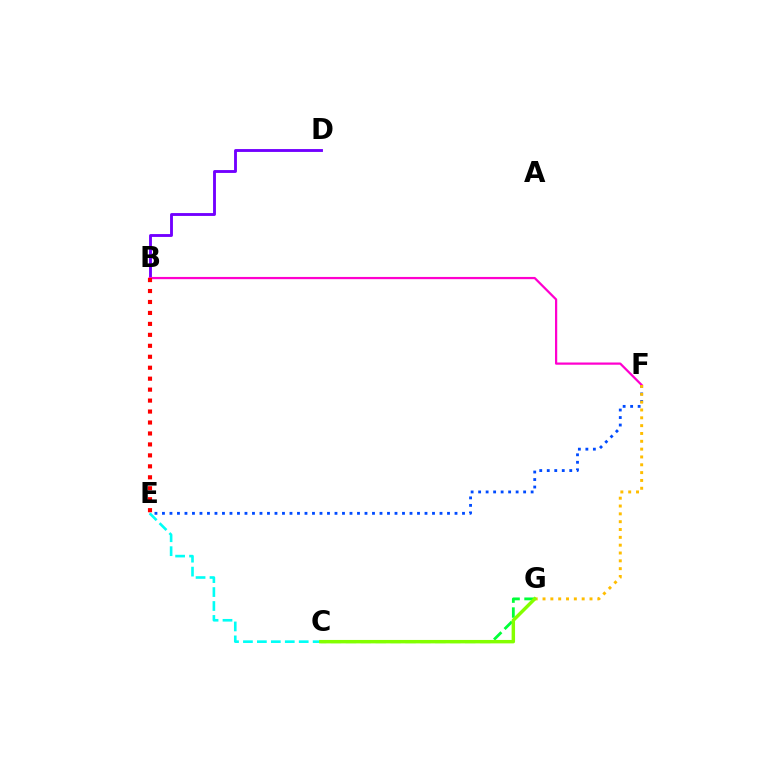{('E', 'F'): [{'color': '#004bff', 'line_style': 'dotted', 'thickness': 2.04}], ('C', 'E'): [{'color': '#00fff6', 'line_style': 'dashed', 'thickness': 1.89}], ('C', 'G'): [{'color': '#00ff39', 'line_style': 'dashed', 'thickness': 2.03}, {'color': '#84ff00', 'line_style': 'solid', 'thickness': 2.47}], ('B', 'D'): [{'color': '#7200ff', 'line_style': 'solid', 'thickness': 2.06}], ('B', 'F'): [{'color': '#ff00cf', 'line_style': 'solid', 'thickness': 1.61}], ('F', 'G'): [{'color': '#ffbd00', 'line_style': 'dotted', 'thickness': 2.13}], ('B', 'E'): [{'color': '#ff0000', 'line_style': 'dotted', 'thickness': 2.98}]}